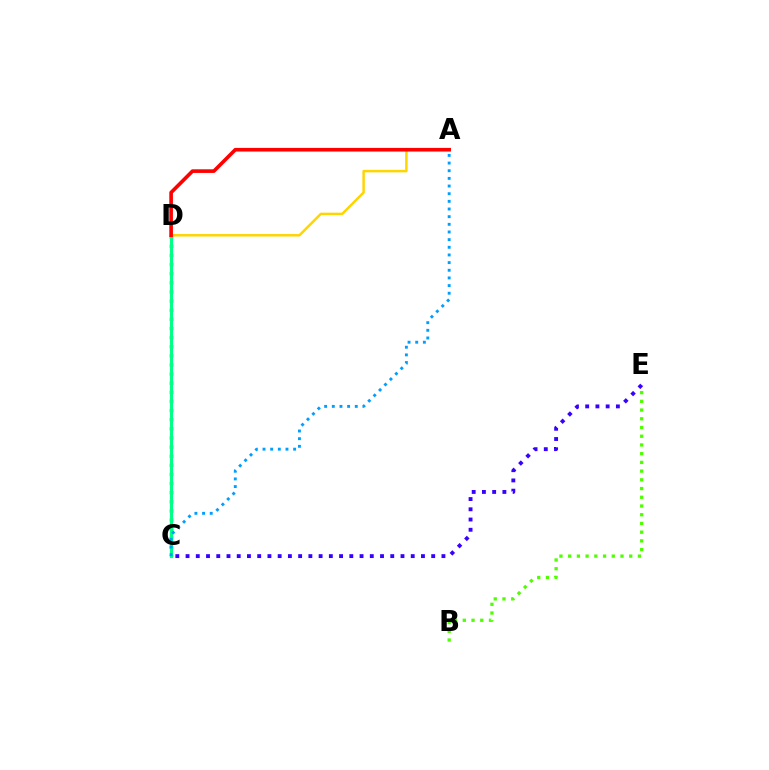{('C', 'D'): [{'color': '#ff00ed', 'line_style': 'dotted', 'thickness': 2.48}, {'color': '#00ff86', 'line_style': 'solid', 'thickness': 2.27}], ('A', 'D'): [{'color': '#ffd500', 'line_style': 'solid', 'thickness': 1.77}, {'color': '#ff0000', 'line_style': 'solid', 'thickness': 2.61}], ('B', 'E'): [{'color': '#4fff00', 'line_style': 'dotted', 'thickness': 2.37}], ('A', 'C'): [{'color': '#009eff', 'line_style': 'dotted', 'thickness': 2.08}], ('C', 'E'): [{'color': '#3700ff', 'line_style': 'dotted', 'thickness': 2.78}]}